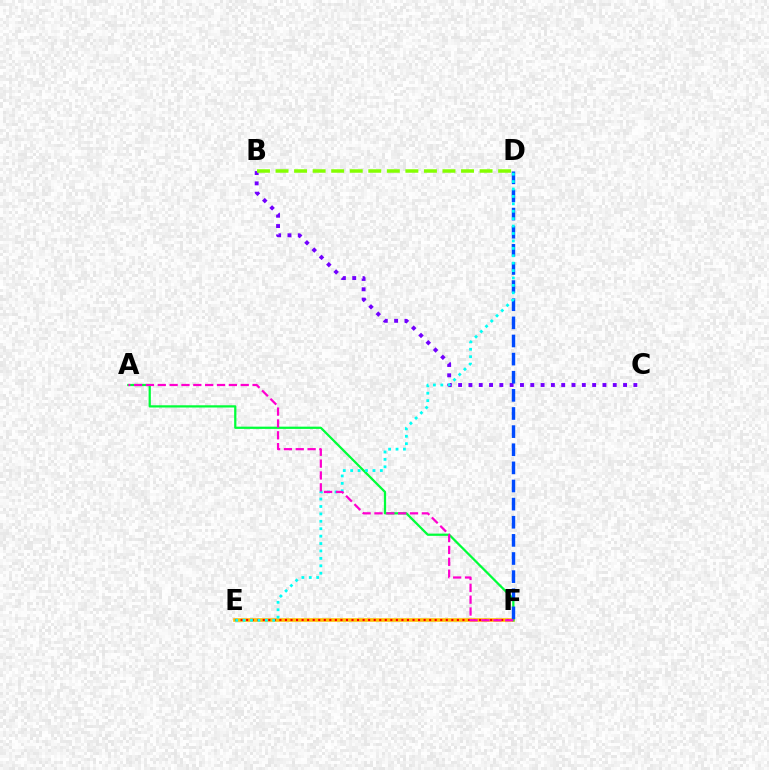{('E', 'F'): [{'color': '#ffbd00', 'line_style': 'solid', 'thickness': 2.57}, {'color': '#ff0000', 'line_style': 'dotted', 'thickness': 1.51}], ('A', 'F'): [{'color': '#00ff39', 'line_style': 'solid', 'thickness': 1.61}, {'color': '#ff00cf', 'line_style': 'dashed', 'thickness': 1.61}], ('B', 'C'): [{'color': '#7200ff', 'line_style': 'dotted', 'thickness': 2.8}], ('D', 'F'): [{'color': '#004bff', 'line_style': 'dashed', 'thickness': 2.46}], ('D', 'E'): [{'color': '#00fff6', 'line_style': 'dotted', 'thickness': 2.02}], ('B', 'D'): [{'color': '#84ff00', 'line_style': 'dashed', 'thickness': 2.52}]}